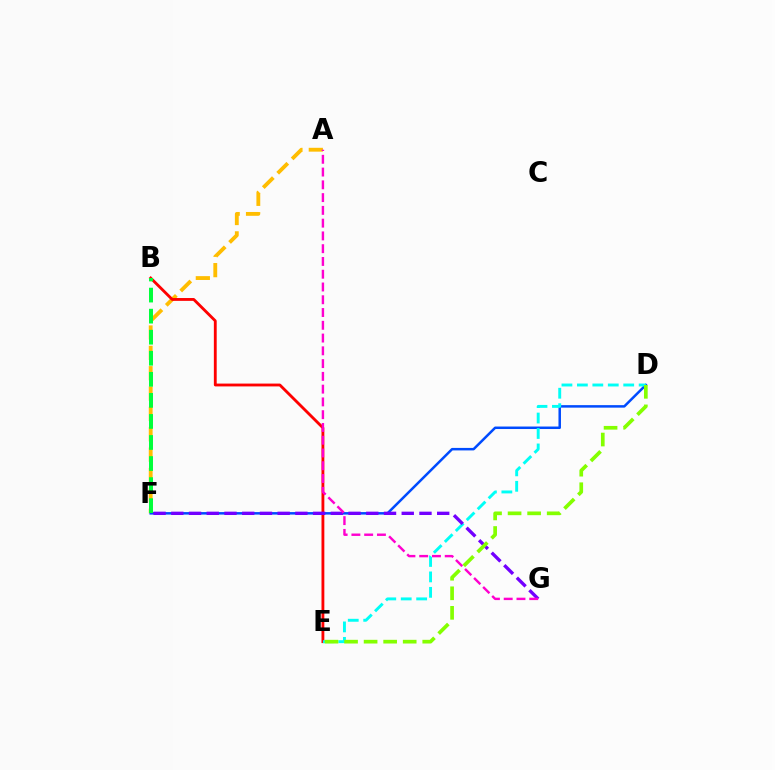{('A', 'F'): [{'color': '#ffbd00', 'line_style': 'dashed', 'thickness': 2.77}], ('B', 'E'): [{'color': '#ff0000', 'line_style': 'solid', 'thickness': 2.04}], ('D', 'F'): [{'color': '#004bff', 'line_style': 'solid', 'thickness': 1.8}], ('D', 'E'): [{'color': '#00fff6', 'line_style': 'dashed', 'thickness': 2.1}, {'color': '#84ff00', 'line_style': 'dashed', 'thickness': 2.66}], ('F', 'G'): [{'color': '#7200ff', 'line_style': 'dashed', 'thickness': 2.41}], ('B', 'F'): [{'color': '#00ff39', 'line_style': 'dashed', 'thickness': 2.86}], ('A', 'G'): [{'color': '#ff00cf', 'line_style': 'dashed', 'thickness': 1.73}]}